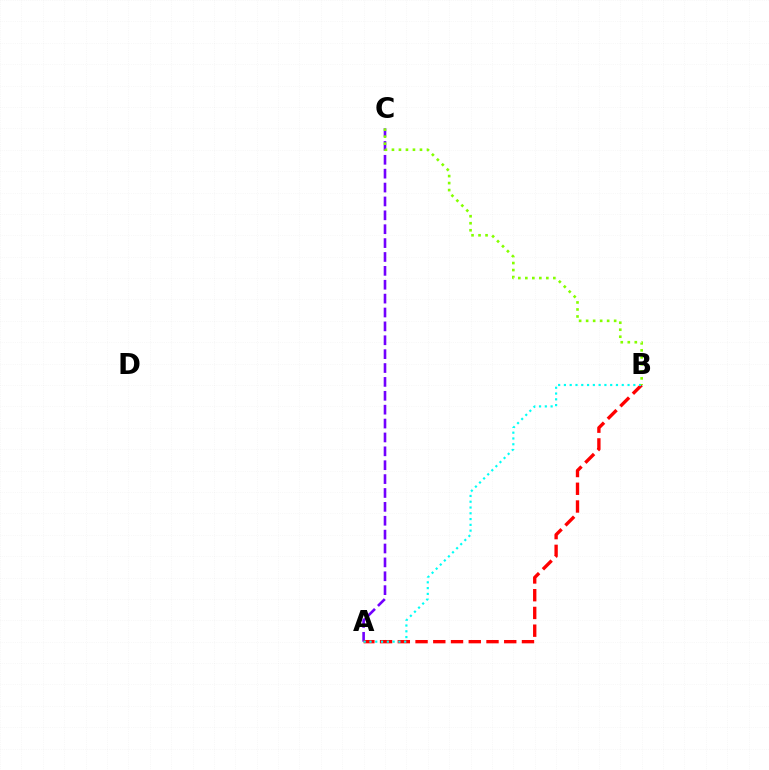{('A', 'C'): [{'color': '#7200ff', 'line_style': 'dashed', 'thickness': 1.89}], ('A', 'B'): [{'color': '#ff0000', 'line_style': 'dashed', 'thickness': 2.41}, {'color': '#00fff6', 'line_style': 'dotted', 'thickness': 1.57}], ('B', 'C'): [{'color': '#84ff00', 'line_style': 'dotted', 'thickness': 1.9}]}